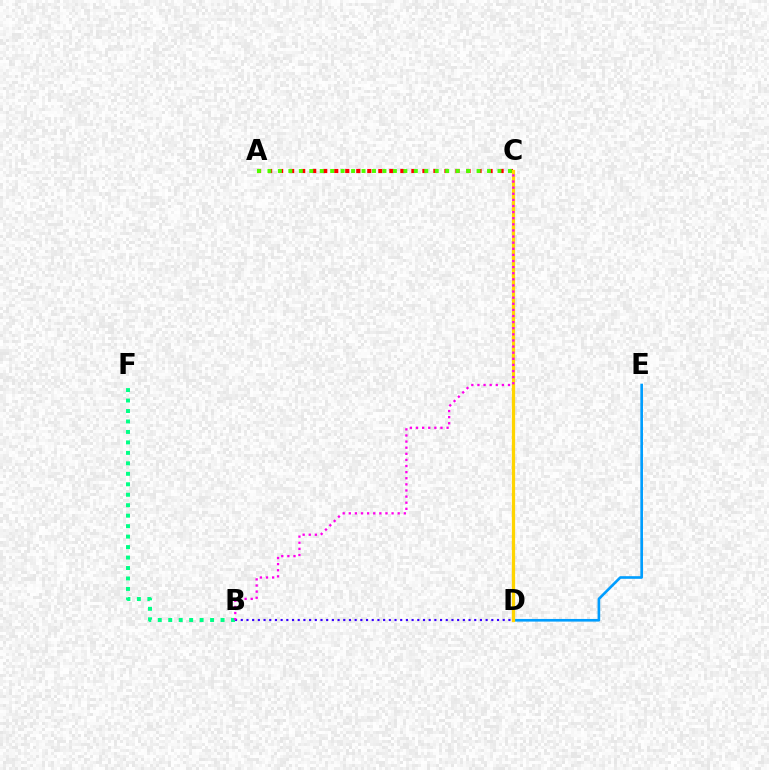{('D', 'E'): [{'color': '#009eff', 'line_style': 'solid', 'thickness': 1.9}], ('A', 'C'): [{'color': '#ff0000', 'line_style': 'dotted', 'thickness': 3.0}, {'color': '#4fff00', 'line_style': 'dotted', 'thickness': 2.84}], ('C', 'D'): [{'color': '#ffd500', 'line_style': 'solid', 'thickness': 2.35}], ('B', 'F'): [{'color': '#00ff86', 'line_style': 'dotted', 'thickness': 2.84}], ('B', 'D'): [{'color': '#3700ff', 'line_style': 'dotted', 'thickness': 1.55}], ('B', 'C'): [{'color': '#ff00ed', 'line_style': 'dotted', 'thickness': 1.66}]}